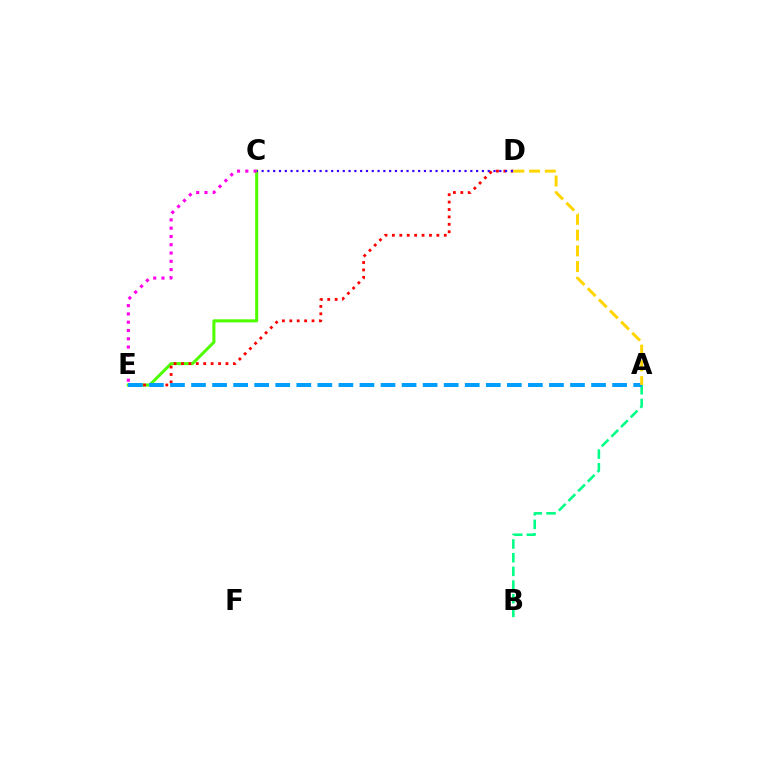{('C', 'E'): [{'color': '#4fff00', 'line_style': 'solid', 'thickness': 2.19}, {'color': '#ff00ed', 'line_style': 'dotted', 'thickness': 2.25}], ('D', 'E'): [{'color': '#ff0000', 'line_style': 'dotted', 'thickness': 2.01}], ('C', 'D'): [{'color': '#3700ff', 'line_style': 'dotted', 'thickness': 1.58}], ('A', 'B'): [{'color': '#00ff86', 'line_style': 'dashed', 'thickness': 1.86}], ('A', 'E'): [{'color': '#009eff', 'line_style': 'dashed', 'thickness': 2.86}], ('A', 'D'): [{'color': '#ffd500', 'line_style': 'dashed', 'thickness': 2.14}]}